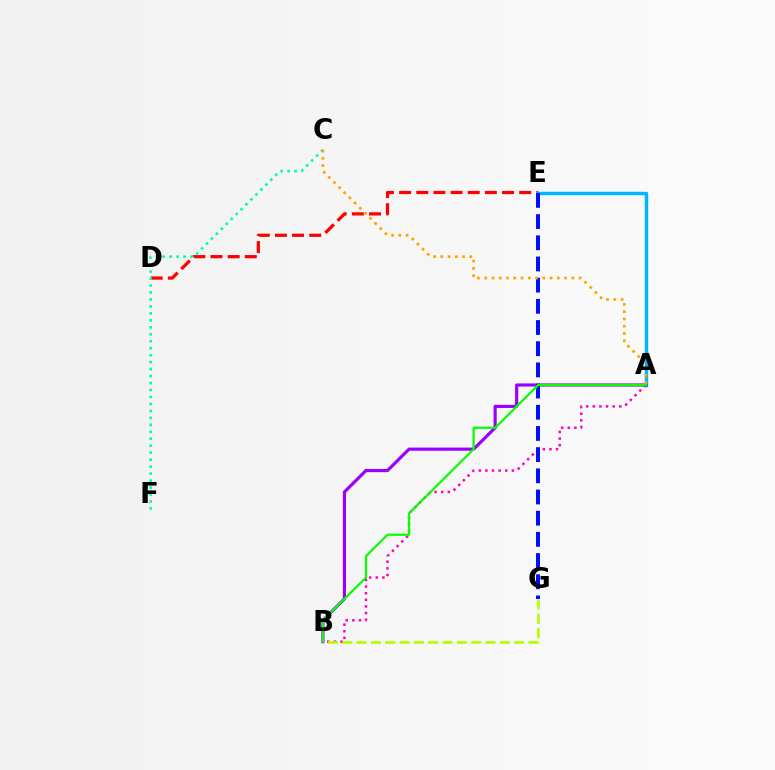{('A', 'B'): [{'color': '#ff00bd', 'line_style': 'dotted', 'thickness': 1.8}, {'color': '#9b00ff', 'line_style': 'solid', 'thickness': 2.27}, {'color': '#08ff00', 'line_style': 'solid', 'thickness': 1.61}], ('D', 'E'): [{'color': '#ff0000', 'line_style': 'dashed', 'thickness': 2.33}], ('A', 'E'): [{'color': '#00b5ff', 'line_style': 'solid', 'thickness': 2.47}], ('C', 'F'): [{'color': '#00ff9d', 'line_style': 'dotted', 'thickness': 1.89}], ('E', 'G'): [{'color': '#0010ff', 'line_style': 'dashed', 'thickness': 2.88}], ('B', 'G'): [{'color': '#b3ff00', 'line_style': 'dashed', 'thickness': 1.95}], ('A', 'C'): [{'color': '#ffa500', 'line_style': 'dotted', 'thickness': 1.97}]}